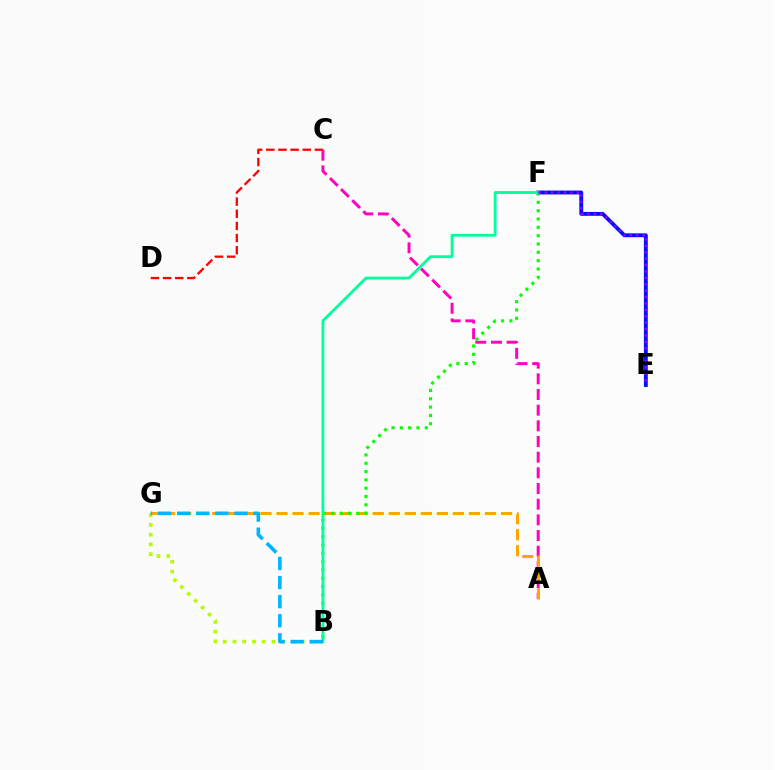{('C', 'D'): [{'color': '#ff0000', 'line_style': 'dashed', 'thickness': 1.65}], ('E', 'F'): [{'color': '#0010ff', 'line_style': 'solid', 'thickness': 2.79}, {'color': '#9b00ff', 'line_style': 'dotted', 'thickness': 1.74}], ('B', 'G'): [{'color': '#b3ff00', 'line_style': 'dotted', 'thickness': 2.65}, {'color': '#00b5ff', 'line_style': 'dashed', 'thickness': 2.6}], ('A', 'C'): [{'color': '#ff00bd', 'line_style': 'dashed', 'thickness': 2.13}], ('A', 'G'): [{'color': '#ffa500', 'line_style': 'dashed', 'thickness': 2.18}], ('B', 'F'): [{'color': '#08ff00', 'line_style': 'dotted', 'thickness': 2.26}, {'color': '#00ff9d', 'line_style': 'solid', 'thickness': 2.04}]}